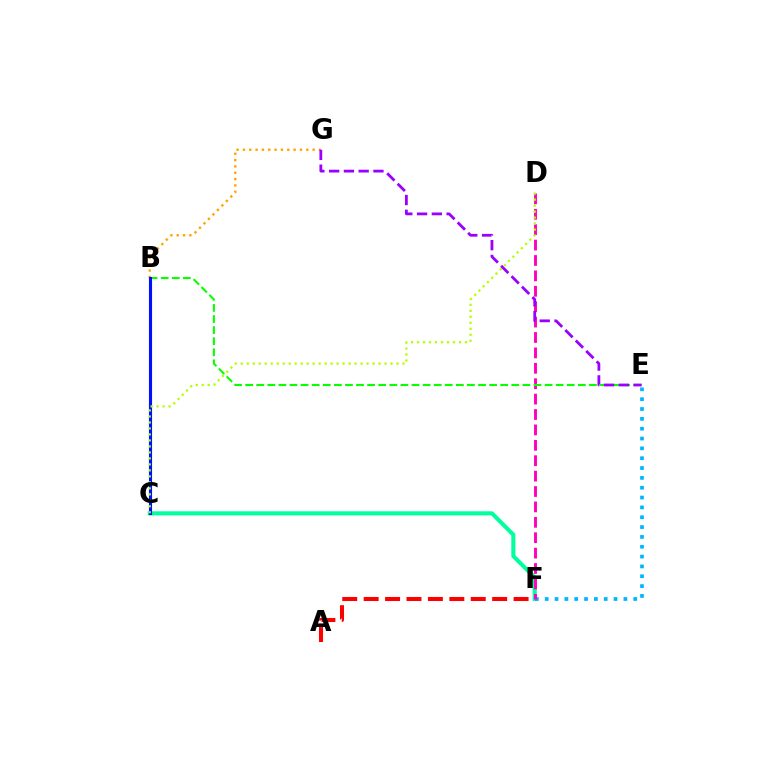{('A', 'F'): [{'color': '#ff0000', 'line_style': 'dashed', 'thickness': 2.91}], ('C', 'F'): [{'color': '#00ff9d', 'line_style': 'solid', 'thickness': 2.93}], ('E', 'F'): [{'color': '#00b5ff', 'line_style': 'dotted', 'thickness': 2.67}], ('D', 'F'): [{'color': '#ff00bd', 'line_style': 'dashed', 'thickness': 2.09}], ('B', 'G'): [{'color': '#ffa500', 'line_style': 'dotted', 'thickness': 1.72}], ('B', 'E'): [{'color': '#08ff00', 'line_style': 'dashed', 'thickness': 1.51}], ('B', 'C'): [{'color': '#0010ff', 'line_style': 'solid', 'thickness': 2.25}], ('C', 'D'): [{'color': '#b3ff00', 'line_style': 'dotted', 'thickness': 1.63}], ('E', 'G'): [{'color': '#9b00ff', 'line_style': 'dashed', 'thickness': 2.01}]}